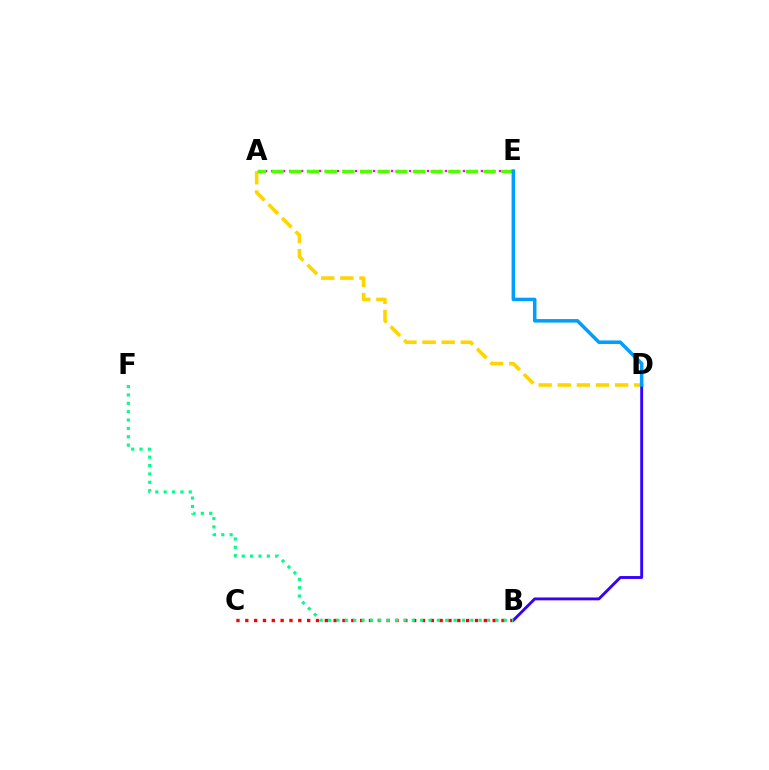{('A', 'D'): [{'color': '#ffd500', 'line_style': 'dashed', 'thickness': 2.6}], ('B', 'C'): [{'color': '#ff0000', 'line_style': 'dotted', 'thickness': 2.4}], ('B', 'D'): [{'color': '#3700ff', 'line_style': 'solid', 'thickness': 2.07}], ('B', 'F'): [{'color': '#00ff86', 'line_style': 'dotted', 'thickness': 2.27}], ('A', 'E'): [{'color': '#ff00ed', 'line_style': 'dotted', 'thickness': 1.63}, {'color': '#4fff00', 'line_style': 'dashed', 'thickness': 2.4}], ('D', 'E'): [{'color': '#009eff', 'line_style': 'solid', 'thickness': 2.53}]}